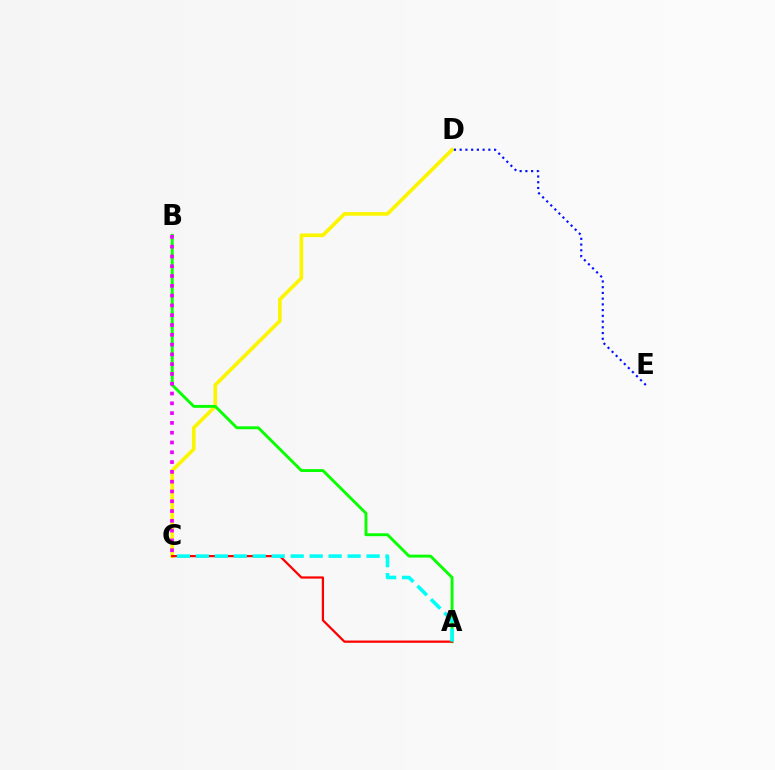{('C', 'D'): [{'color': '#fcf500', 'line_style': 'solid', 'thickness': 2.63}], ('A', 'B'): [{'color': '#08ff00', 'line_style': 'solid', 'thickness': 2.08}], ('B', 'C'): [{'color': '#ee00ff', 'line_style': 'dotted', 'thickness': 2.66}], ('A', 'C'): [{'color': '#ff0000', 'line_style': 'solid', 'thickness': 1.62}, {'color': '#00fff6', 'line_style': 'dashed', 'thickness': 2.58}], ('D', 'E'): [{'color': '#0010ff', 'line_style': 'dotted', 'thickness': 1.56}]}